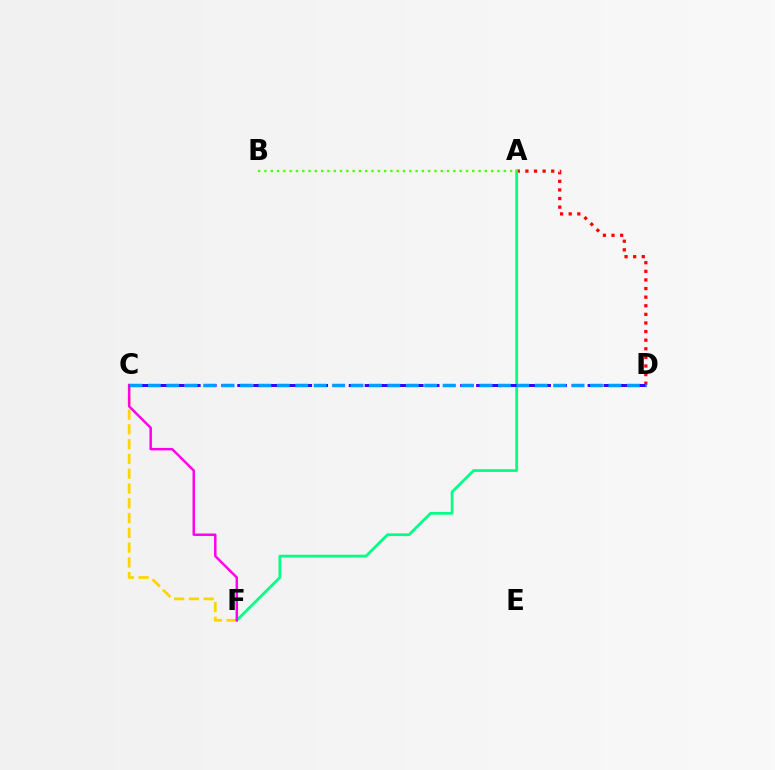{('A', 'D'): [{'color': '#ff0000', 'line_style': 'dotted', 'thickness': 2.34}], ('A', 'F'): [{'color': '#00ff86', 'line_style': 'solid', 'thickness': 1.99}], ('C', 'F'): [{'color': '#ffd500', 'line_style': 'dashed', 'thickness': 2.01}, {'color': '#ff00ed', 'line_style': 'solid', 'thickness': 1.78}], ('A', 'B'): [{'color': '#4fff00', 'line_style': 'dotted', 'thickness': 1.71}], ('C', 'D'): [{'color': '#3700ff', 'line_style': 'dashed', 'thickness': 2.16}, {'color': '#009eff', 'line_style': 'dashed', 'thickness': 2.5}]}